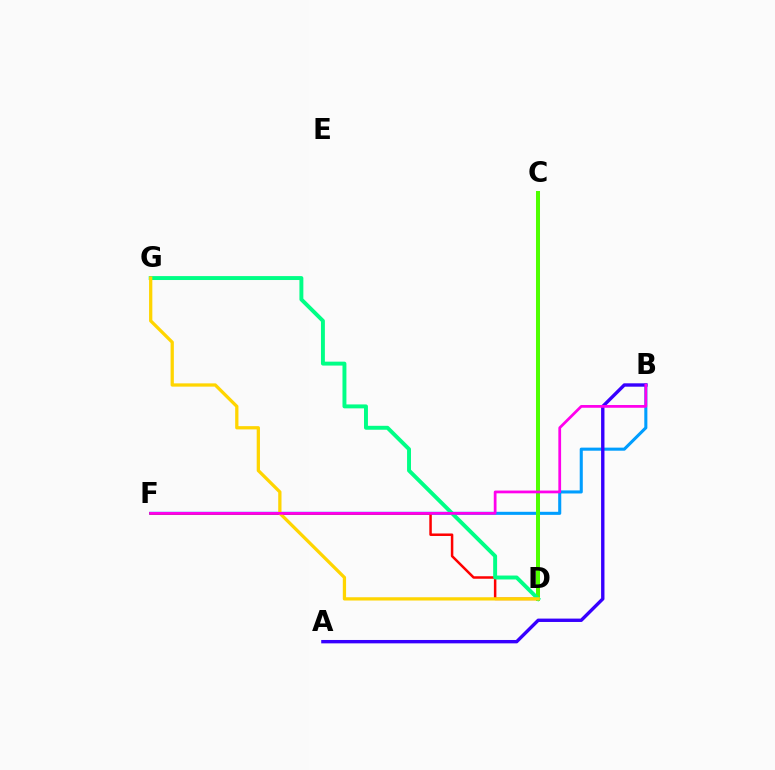{('B', 'F'): [{'color': '#009eff', 'line_style': 'solid', 'thickness': 2.21}, {'color': '#ff00ed', 'line_style': 'solid', 'thickness': 1.98}], ('A', 'B'): [{'color': '#3700ff', 'line_style': 'solid', 'thickness': 2.43}], ('C', 'D'): [{'color': '#4fff00', 'line_style': 'solid', 'thickness': 2.88}], ('D', 'F'): [{'color': '#ff0000', 'line_style': 'solid', 'thickness': 1.8}], ('D', 'G'): [{'color': '#00ff86', 'line_style': 'solid', 'thickness': 2.83}, {'color': '#ffd500', 'line_style': 'solid', 'thickness': 2.35}]}